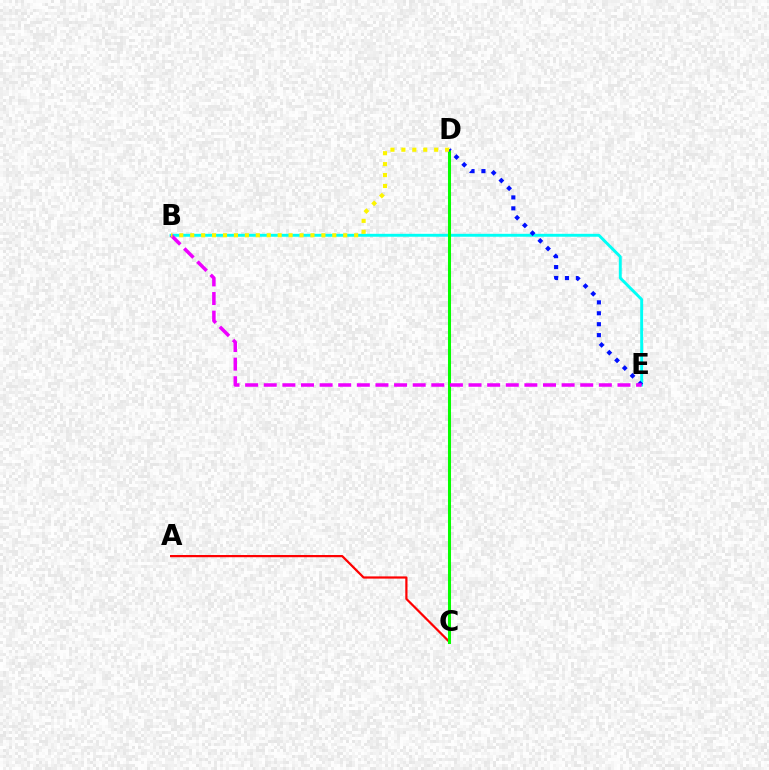{('A', 'C'): [{'color': '#ff0000', 'line_style': 'solid', 'thickness': 1.6}], ('B', 'E'): [{'color': '#00fff6', 'line_style': 'solid', 'thickness': 2.1}, {'color': '#ee00ff', 'line_style': 'dashed', 'thickness': 2.53}], ('C', 'D'): [{'color': '#08ff00', 'line_style': 'solid', 'thickness': 2.19}], ('D', 'E'): [{'color': '#0010ff', 'line_style': 'dotted', 'thickness': 2.97}], ('B', 'D'): [{'color': '#fcf500', 'line_style': 'dotted', 'thickness': 2.97}]}